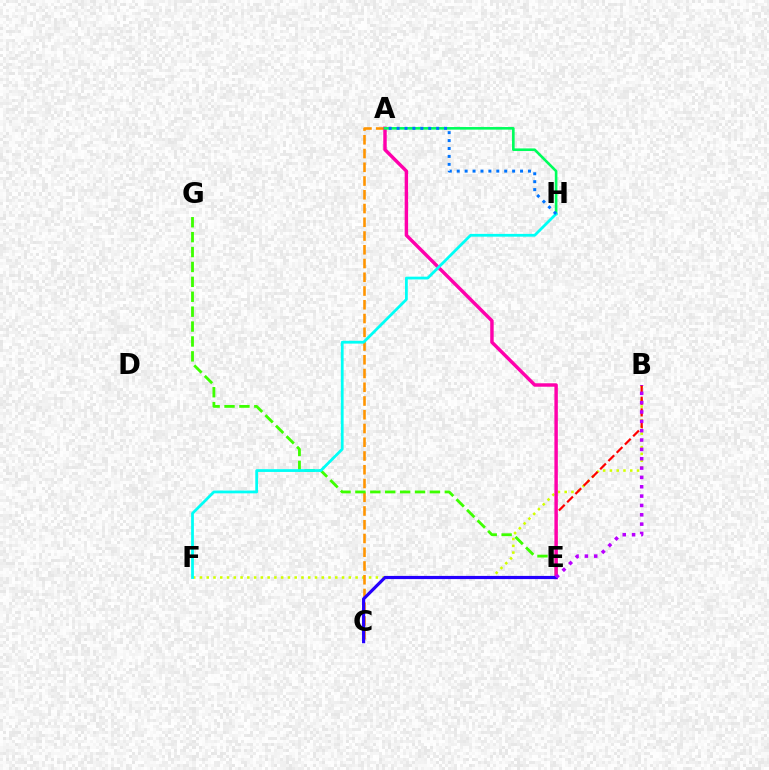{('B', 'F'): [{'color': '#d1ff00', 'line_style': 'dotted', 'thickness': 1.84}], ('B', 'E'): [{'color': '#ff0000', 'line_style': 'dashed', 'thickness': 1.58}, {'color': '#b900ff', 'line_style': 'dotted', 'thickness': 2.54}], ('A', 'C'): [{'color': '#ff9400', 'line_style': 'dashed', 'thickness': 1.87}], ('E', 'G'): [{'color': '#3dff00', 'line_style': 'dashed', 'thickness': 2.02}], ('A', 'E'): [{'color': '#ff00ac', 'line_style': 'solid', 'thickness': 2.48}], ('A', 'H'): [{'color': '#00ff5c', 'line_style': 'solid', 'thickness': 1.88}, {'color': '#0074ff', 'line_style': 'dotted', 'thickness': 2.15}], ('C', 'E'): [{'color': '#2500ff', 'line_style': 'solid', 'thickness': 2.28}], ('F', 'H'): [{'color': '#00fff6', 'line_style': 'solid', 'thickness': 2.0}]}